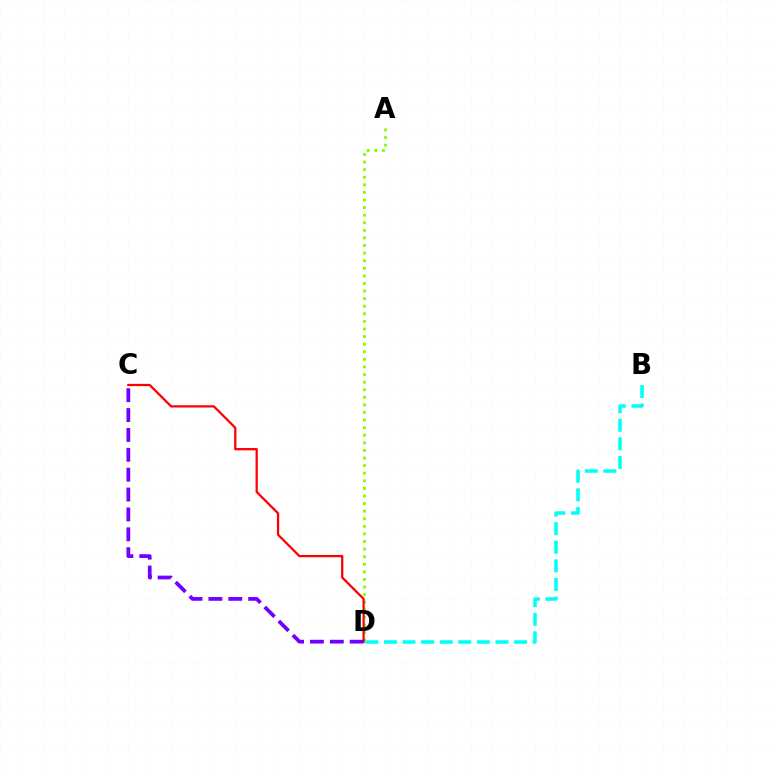{('B', 'D'): [{'color': '#00fff6', 'line_style': 'dashed', 'thickness': 2.53}], ('A', 'D'): [{'color': '#84ff00', 'line_style': 'dotted', 'thickness': 2.06}], ('C', 'D'): [{'color': '#ff0000', 'line_style': 'solid', 'thickness': 1.63}, {'color': '#7200ff', 'line_style': 'dashed', 'thickness': 2.7}]}